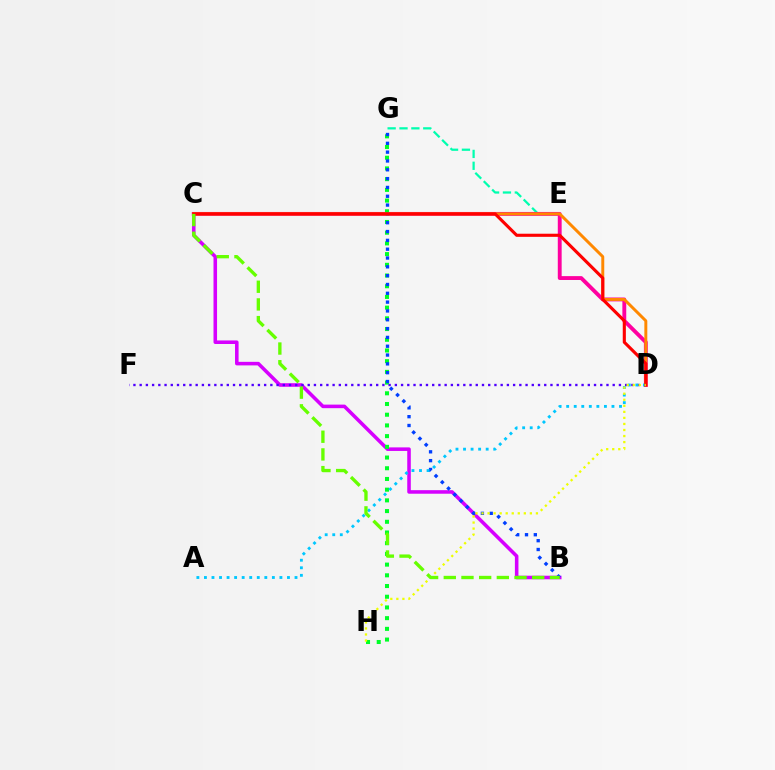{('B', 'C'): [{'color': '#d600ff', 'line_style': 'solid', 'thickness': 2.56}, {'color': '#66ff00', 'line_style': 'dashed', 'thickness': 2.4}], ('E', 'G'): [{'color': '#00ffaf', 'line_style': 'dashed', 'thickness': 1.61}], ('C', 'D'): [{'color': '#ff00a0', 'line_style': 'solid', 'thickness': 2.78}, {'color': '#ff8800', 'line_style': 'solid', 'thickness': 2.12}, {'color': '#ff0000', 'line_style': 'solid', 'thickness': 2.24}], ('G', 'H'): [{'color': '#00ff27', 'line_style': 'dotted', 'thickness': 2.91}], ('B', 'G'): [{'color': '#003fff', 'line_style': 'dotted', 'thickness': 2.4}], ('D', 'F'): [{'color': '#4f00ff', 'line_style': 'dotted', 'thickness': 1.69}], ('A', 'D'): [{'color': '#00c7ff', 'line_style': 'dotted', 'thickness': 2.05}], ('D', 'H'): [{'color': '#eeff00', 'line_style': 'dotted', 'thickness': 1.64}]}